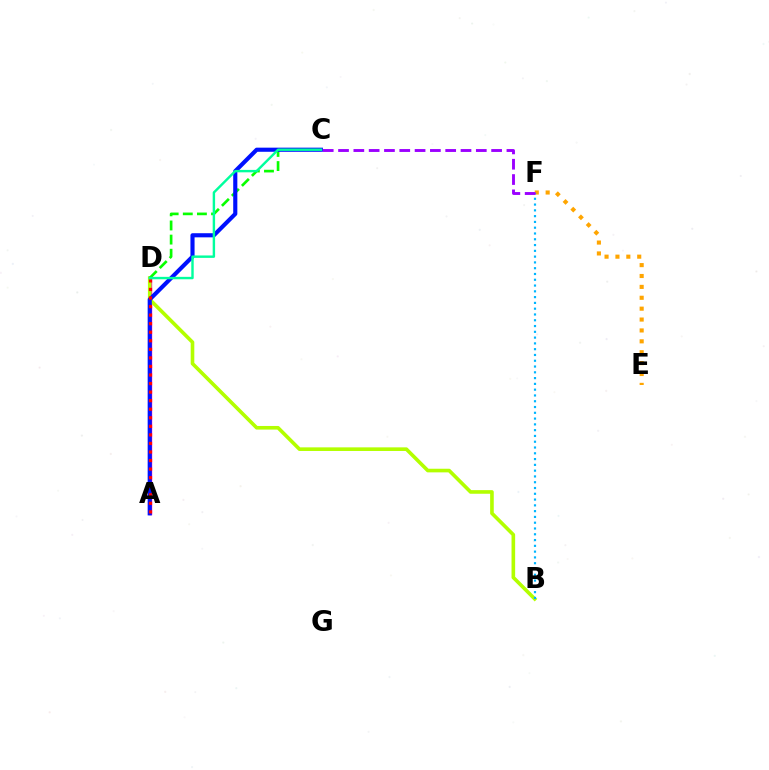{('A', 'D'): [{'color': '#ff00bd', 'line_style': 'solid', 'thickness': 2.43}, {'color': '#ff0000', 'line_style': 'dotted', 'thickness': 2.32}], ('B', 'D'): [{'color': '#b3ff00', 'line_style': 'solid', 'thickness': 2.61}], ('C', 'D'): [{'color': '#08ff00', 'line_style': 'dashed', 'thickness': 1.92}, {'color': '#00ff9d', 'line_style': 'solid', 'thickness': 1.74}], ('E', 'F'): [{'color': '#ffa500', 'line_style': 'dotted', 'thickness': 2.96}], ('B', 'F'): [{'color': '#00b5ff', 'line_style': 'dotted', 'thickness': 1.57}], ('A', 'C'): [{'color': '#0010ff', 'line_style': 'solid', 'thickness': 2.97}], ('C', 'F'): [{'color': '#9b00ff', 'line_style': 'dashed', 'thickness': 2.08}]}